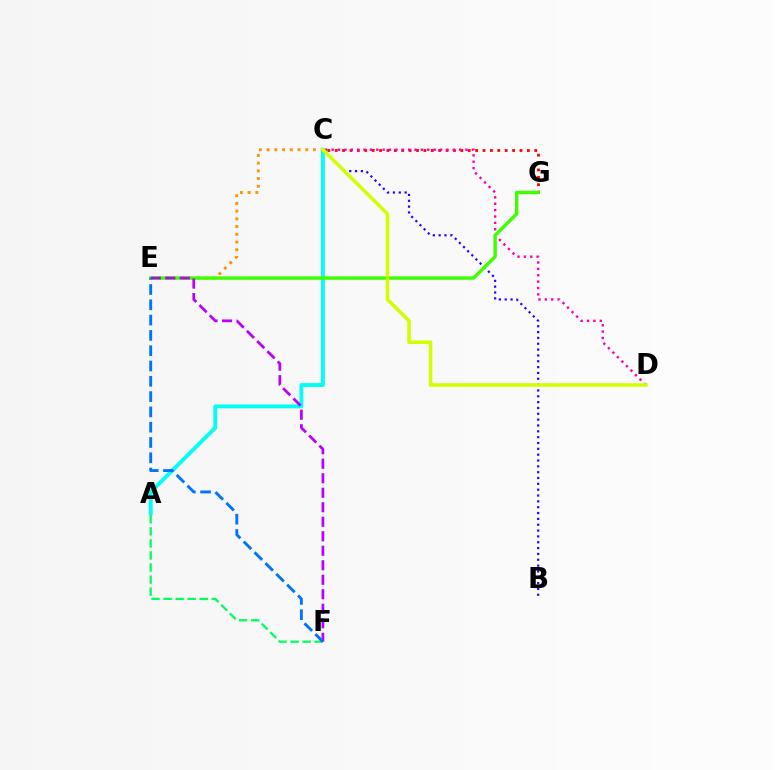{('C', 'E'): [{'color': '#ff9400', 'line_style': 'dotted', 'thickness': 2.1}], ('A', 'C'): [{'color': '#00fff6', 'line_style': 'solid', 'thickness': 2.79}], ('B', 'C'): [{'color': '#2500ff', 'line_style': 'dotted', 'thickness': 1.59}], ('A', 'F'): [{'color': '#00ff5c', 'line_style': 'dashed', 'thickness': 1.64}], ('C', 'G'): [{'color': '#ff0000', 'line_style': 'dotted', 'thickness': 2.01}], ('C', 'D'): [{'color': '#ff00ac', 'line_style': 'dotted', 'thickness': 1.73}, {'color': '#d1ff00', 'line_style': 'solid', 'thickness': 2.55}], ('E', 'G'): [{'color': '#3dff00', 'line_style': 'solid', 'thickness': 2.46}], ('E', 'F'): [{'color': '#b900ff', 'line_style': 'dashed', 'thickness': 1.97}, {'color': '#0074ff', 'line_style': 'dashed', 'thickness': 2.08}]}